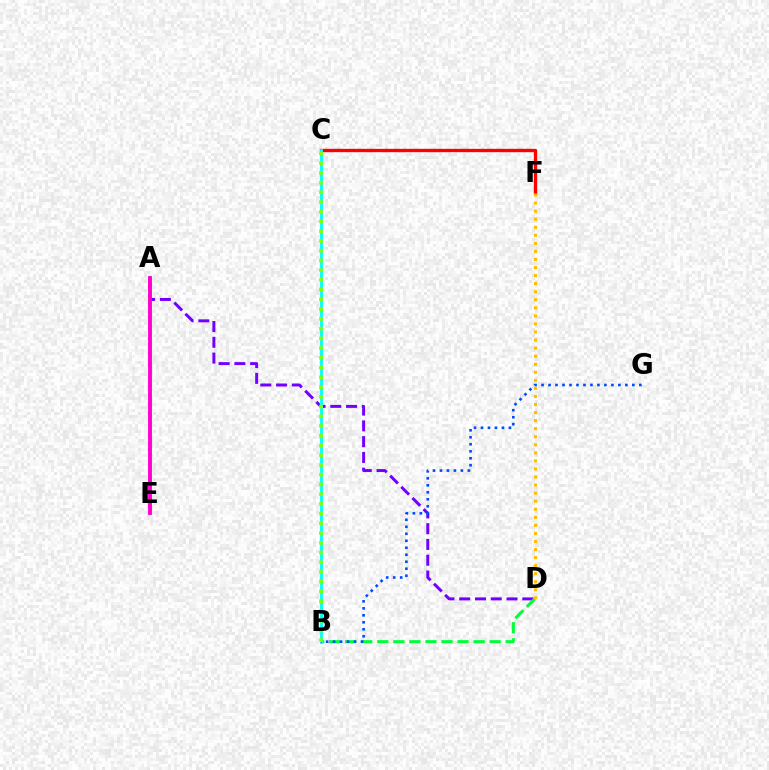{('C', 'F'): [{'color': '#ff0000', 'line_style': 'solid', 'thickness': 2.41}], ('A', 'D'): [{'color': '#7200ff', 'line_style': 'dashed', 'thickness': 2.14}], ('B', 'D'): [{'color': '#00ff39', 'line_style': 'dashed', 'thickness': 2.18}], ('B', 'C'): [{'color': '#00fff6', 'line_style': 'solid', 'thickness': 2.02}, {'color': '#84ff00', 'line_style': 'dotted', 'thickness': 2.65}], ('A', 'E'): [{'color': '#ff00cf', 'line_style': 'solid', 'thickness': 2.79}], ('D', 'F'): [{'color': '#ffbd00', 'line_style': 'dotted', 'thickness': 2.19}], ('B', 'G'): [{'color': '#004bff', 'line_style': 'dotted', 'thickness': 1.9}]}